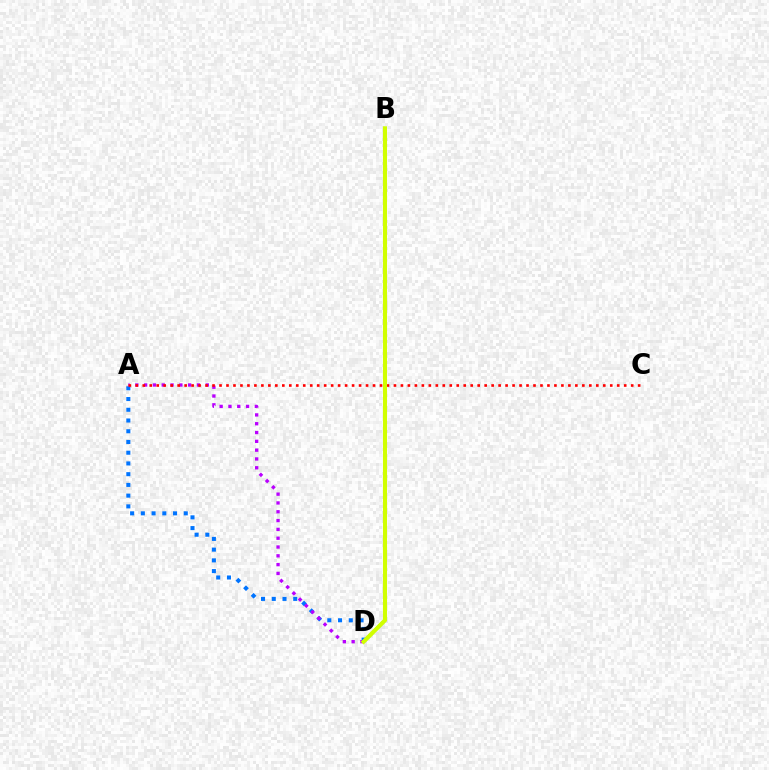{('A', 'D'): [{'color': '#0074ff', 'line_style': 'dotted', 'thickness': 2.92}, {'color': '#b900ff', 'line_style': 'dotted', 'thickness': 2.39}], ('B', 'D'): [{'color': '#00ff5c', 'line_style': 'dashed', 'thickness': 2.2}, {'color': '#d1ff00', 'line_style': 'solid', 'thickness': 2.95}], ('A', 'C'): [{'color': '#ff0000', 'line_style': 'dotted', 'thickness': 1.9}]}